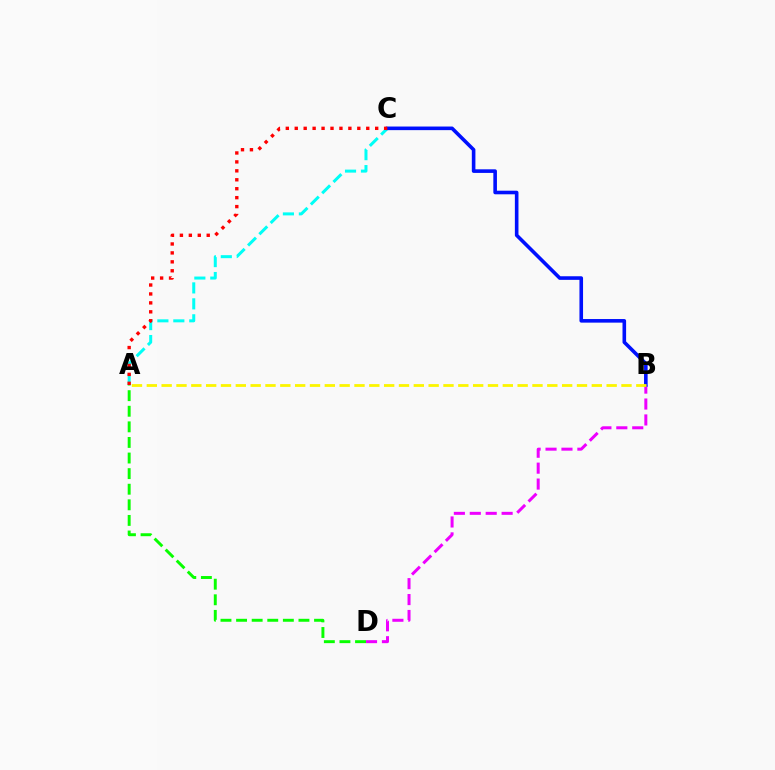{('B', 'D'): [{'color': '#ee00ff', 'line_style': 'dashed', 'thickness': 2.16}], ('A', 'D'): [{'color': '#08ff00', 'line_style': 'dashed', 'thickness': 2.12}], ('A', 'C'): [{'color': '#00fff6', 'line_style': 'dashed', 'thickness': 2.17}, {'color': '#ff0000', 'line_style': 'dotted', 'thickness': 2.43}], ('B', 'C'): [{'color': '#0010ff', 'line_style': 'solid', 'thickness': 2.59}], ('A', 'B'): [{'color': '#fcf500', 'line_style': 'dashed', 'thickness': 2.02}]}